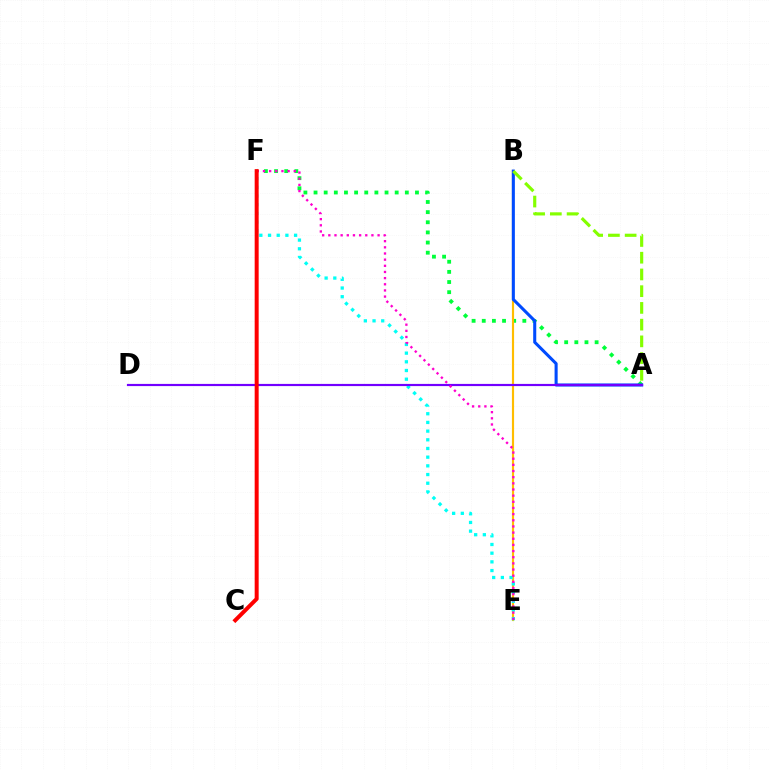{('A', 'F'): [{'color': '#00ff39', 'line_style': 'dotted', 'thickness': 2.76}], ('B', 'E'): [{'color': '#ffbd00', 'line_style': 'solid', 'thickness': 1.55}], ('A', 'B'): [{'color': '#004bff', 'line_style': 'solid', 'thickness': 2.21}, {'color': '#84ff00', 'line_style': 'dashed', 'thickness': 2.27}], ('E', 'F'): [{'color': '#00fff6', 'line_style': 'dotted', 'thickness': 2.36}, {'color': '#ff00cf', 'line_style': 'dotted', 'thickness': 1.67}], ('A', 'D'): [{'color': '#7200ff', 'line_style': 'solid', 'thickness': 1.57}], ('C', 'F'): [{'color': '#ff0000', 'line_style': 'solid', 'thickness': 2.87}]}